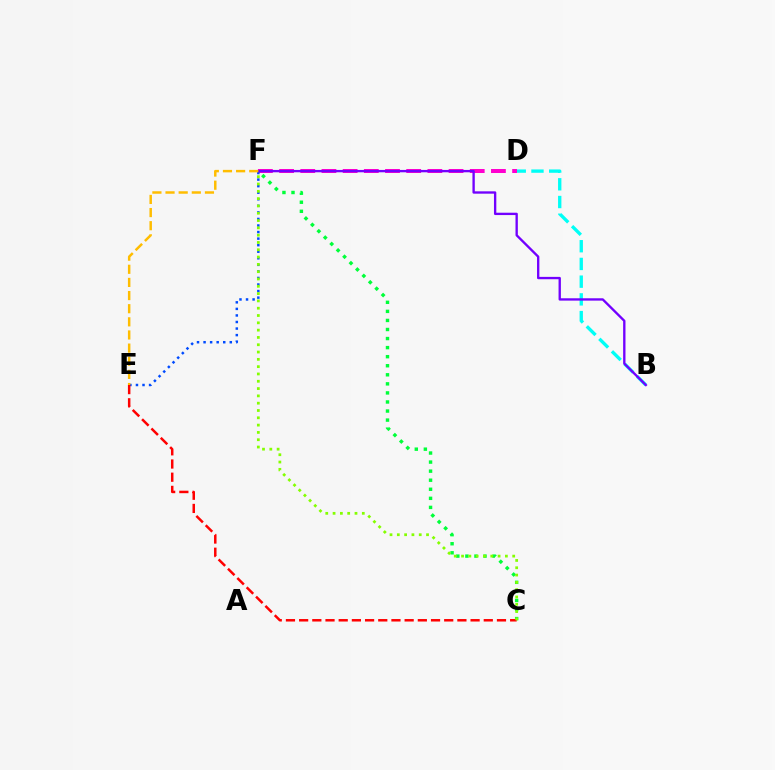{('B', 'D'): [{'color': '#00fff6', 'line_style': 'dashed', 'thickness': 2.41}], ('C', 'F'): [{'color': '#00ff39', 'line_style': 'dotted', 'thickness': 2.46}, {'color': '#84ff00', 'line_style': 'dotted', 'thickness': 1.99}], ('D', 'F'): [{'color': '#ff00cf', 'line_style': 'dashed', 'thickness': 2.88}], ('E', 'F'): [{'color': '#004bff', 'line_style': 'dotted', 'thickness': 1.78}, {'color': '#ffbd00', 'line_style': 'dashed', 'thickness': 1.78}], ('C', 'E'): [{'color': '#ff0000', 'line_style': 'dashed', 'thickness': 1.79}], ('B', 'F'): [{'color': '#7200ff', 'line_style': 'solid', 'thickness': 1.69}]}